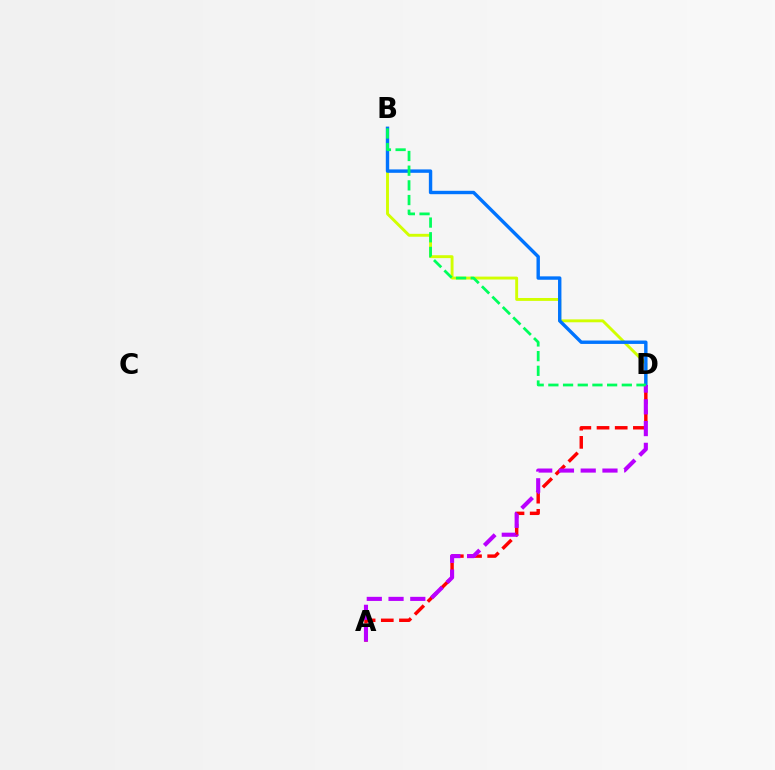{('B', 'D'): [{'color': '#d1ff00', 'line_style': 'solid', 'thickness': 2.09}, {'color': '#0074ff', 'line_style': 'solid', 'thickness': 2.45}, {'color': '#00ff5c', 'line_style': 'dashed', 'thickness': 2.0}], ('A', 'D'): [{'color': '#ff0000', 'line_style': 'dashed', 'thickness': 2.47}, {'color': '#b900ff', 'line_style': 'dashed', 'thickness': 2.96}]}